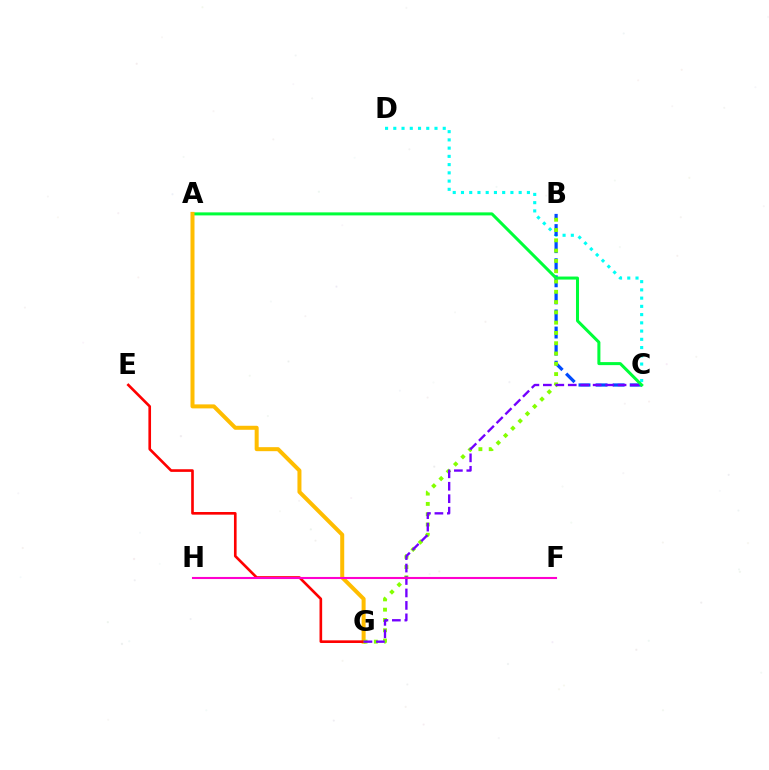{('C', 'D'): [{'color': '#00fff6', 'line_style': 'dotted', 'thickness': 2.24}], ('B', 'C'): [{'color': '#004bff', 'line_style': 'dashed', 'thickness': 2.32}], ('A', 'C'): [{'color': '#00ff39', 'line_style': 'solid', 'thickness': 2.18}], ('A', 'G'): [{'color': '#ffbd00', 'line_style': 'solid', 'thickness': 2.88}], ('E', 'G'): [{'color': '#ff0000', 'line_style': 'solid', 'thickness': 1.9}], ('B', 'G'): [{'color': '#84ff00', 'line_style': 'dotted', 'thickness': 2.8}], ('C', 'G'): [{'color': '#7200ff', 'line_style': 'dashed', 'thickness': 1.69}], ('F', 'H'): [{'color': '#ff00cf', 'line_style': 'solid', 'thickness': 1.5}]}